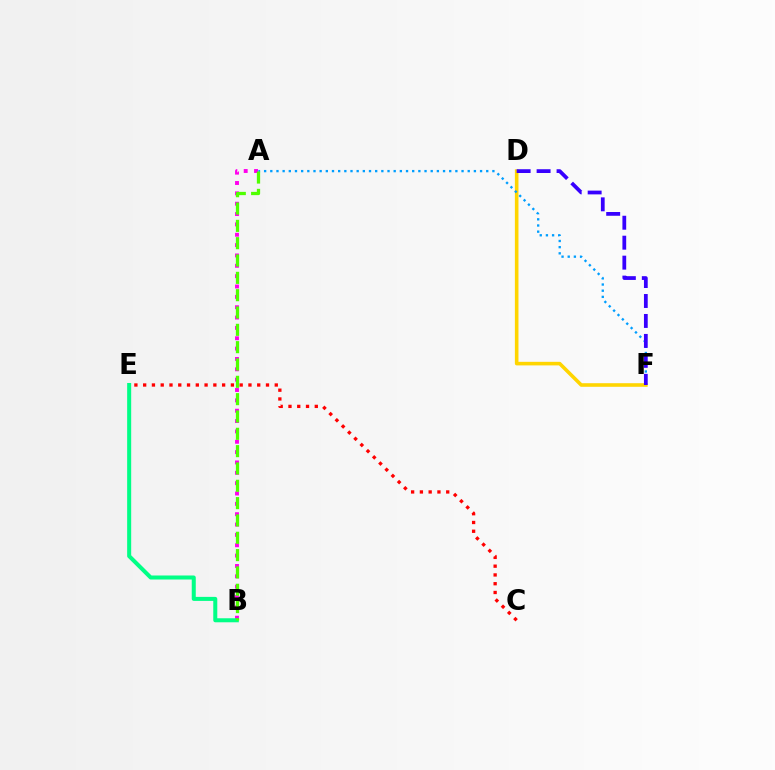{('D', 'F'): [{'color': '#ffd500', 'line_style': 'solid', 'thickness': 2.58}, {'color': '#3700ff', 'line_style': 'dashed', 'thickness': 2.71}], ('A', 'B'): [{'color': '#ff00ed', 'line_style': 'dotted', 'thickness': 2.81}, {'color': '#4fff00', 'line_style': 'dashed', 'thickness': 2.35}], ('A', 'F'): [{'color': '#009eff', 'line_style': 'dotted', 'thickness': 1.68}], ('C', 'E'): [{'color': '#ff0000', 'line_style': 'dotted', 'thickness': 2.38}], ('B', 'E'): [{'color': '#00ff86', 'line_style': 'solid', 'thickness': 2.9}]}